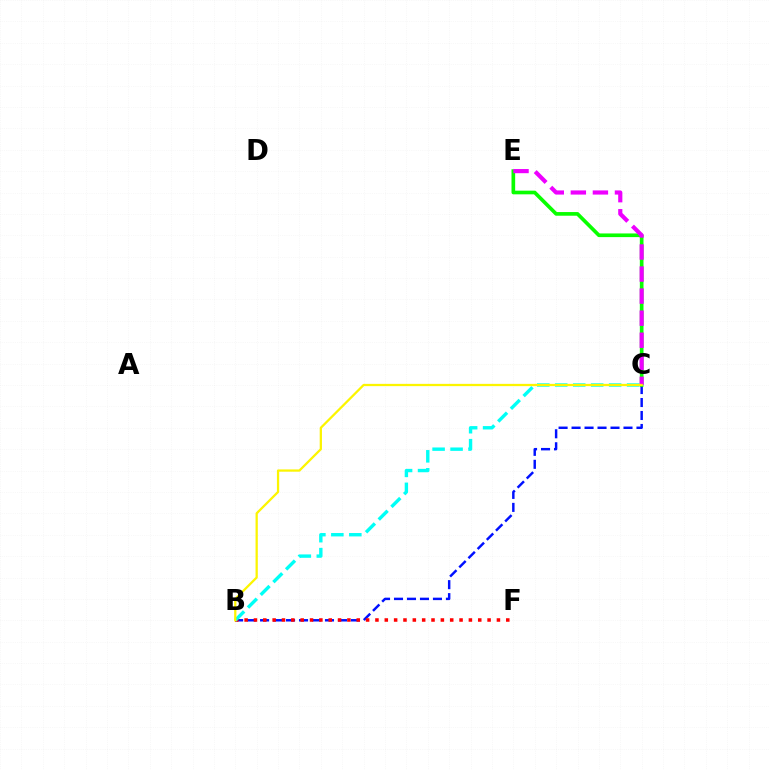{('B', 'C'): [{'color': '#0010ff', 'line_style': 'dashed', 'thickness': 1.76}, {'color': '#00fff6', 'line_style': 'dashed', 'thickness': 2.44}, {'color': '#fcf500', 'line_style': 'solid', 'thickness': 1.63}], ('C', 'E'): [{'color': '#08ff00', 'line_style': 'solid', 'thickness': 2.64}, {'color': '#ee00ff', 'line_style': 'dashed', 'thickness': 3.0}], ('B', 'F'): [{'color': '#ff0000', 'line_style': 'dotted', 'thickness': 2.54}]}